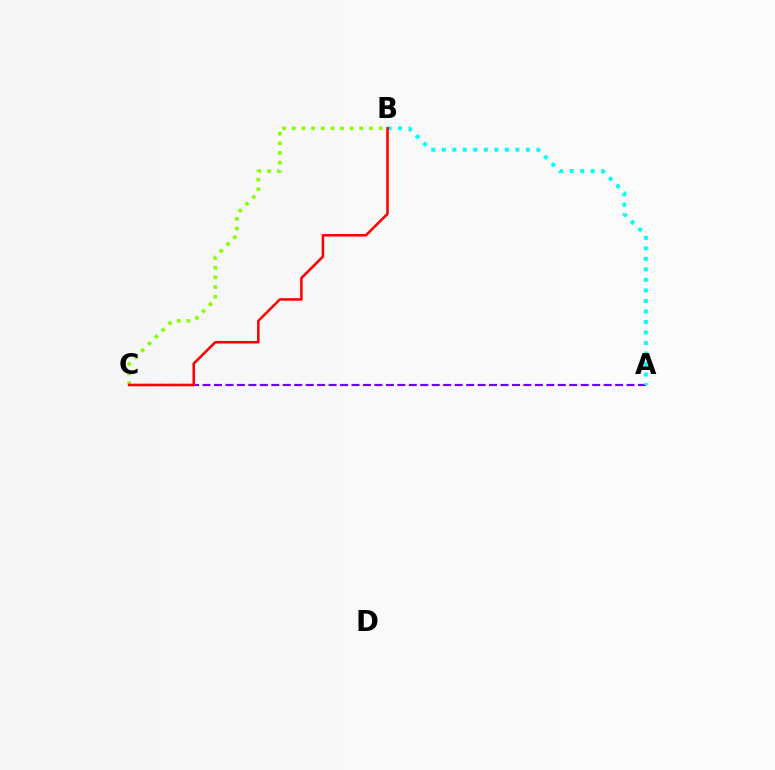{('B', 'C'): [{'color': '#84ff00', 'line_style': 'dotted', 'thickness': 2.62}, {'color': '#ff0000', 'line_style': 'solid', 'thickness': 1.83}], ('A', 'C'): [{'color': '#7200ff', 'line_style': 'dashed', 'thickness': 1.56}], ('A', 'B'): [{'color': '#00fff6', 'line_style': 'dotted', 'thickness': 2.86}]}